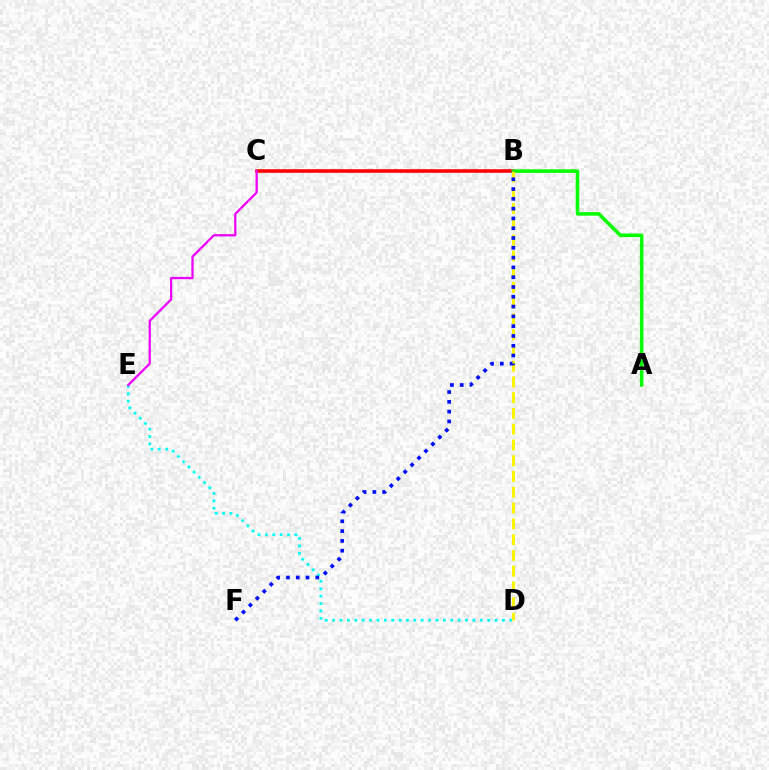{('D', 'E'): [{'color': '#00fff6', 'line_style': 'dotted', 'thickness': 2.01}], ('B', 'C'): [{'color': '#ff0000', 'line_style': 'solid', 'thickness': 2.57}], ('A', 'B'): [{'color': '#08ff00', 'line_style': 'solid', 'thickness': 2.56}], ('B', 'D'): [{'color': '#fcf500', 'line_style': 'dashed', 'thickness': 2.14}], ('C', 'E'): [{'color': '#ee00ff', 'line_style': 'solid', 'thickness': 1.63}], ('B', 'F'): [{'color': '#0010ff', 'line_style': 'dotted', 'thickness': 2.66}]}